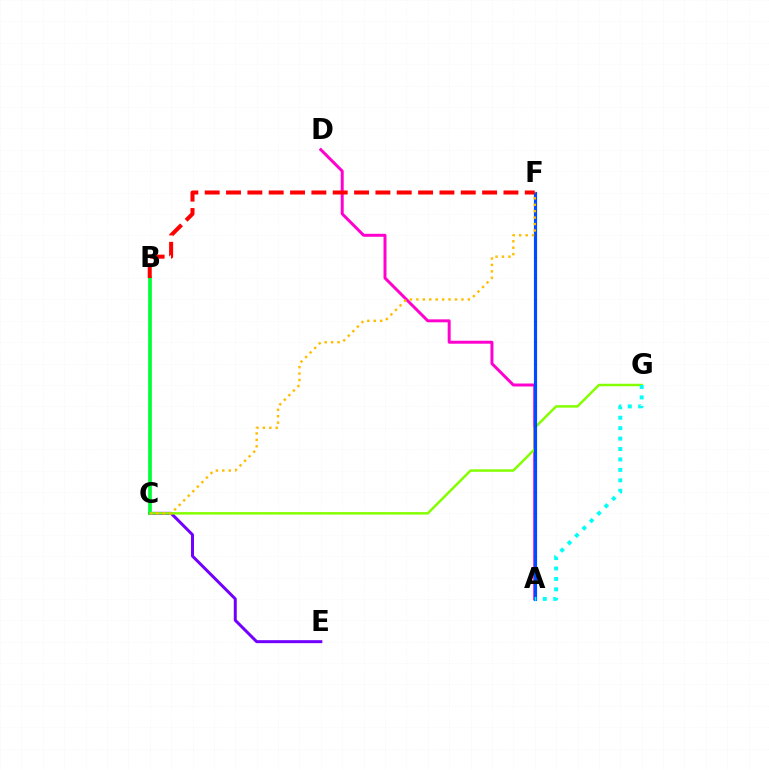{('A', 'D'): [{'color': '#ff00cf', 'line_style': 'solid', 'thickness': 2.14}], ('C', 'E'): [{'color': '#7200ff', 'line_style': 'solid', 'thickness': 2.15}], ('C', 'G'): [{'color': '#84ff00', 'line_style': 'solid', 'thickness': 1.78}], ('A', 'F'): [{'color': '#004bff', 'line_style': 'solid', 'thickness': 2.28}], ('B', 'C'): [{'color': '#00ff39', 'line_style': 'solid', 'thickness': 2.65}], ('C', 'F'): [{'color': '#ffbd00', 'line_style': 'dotted', 'thickness': 1.75}], ('A', 'G'): [{'color': '#00fff6', 'line_style': 'dotted', 'thickness': 2.83}], ('B', 'F'): [{'color': '#ff0000', 'line_style': 'dashed', 'thickness': 2.9}]}